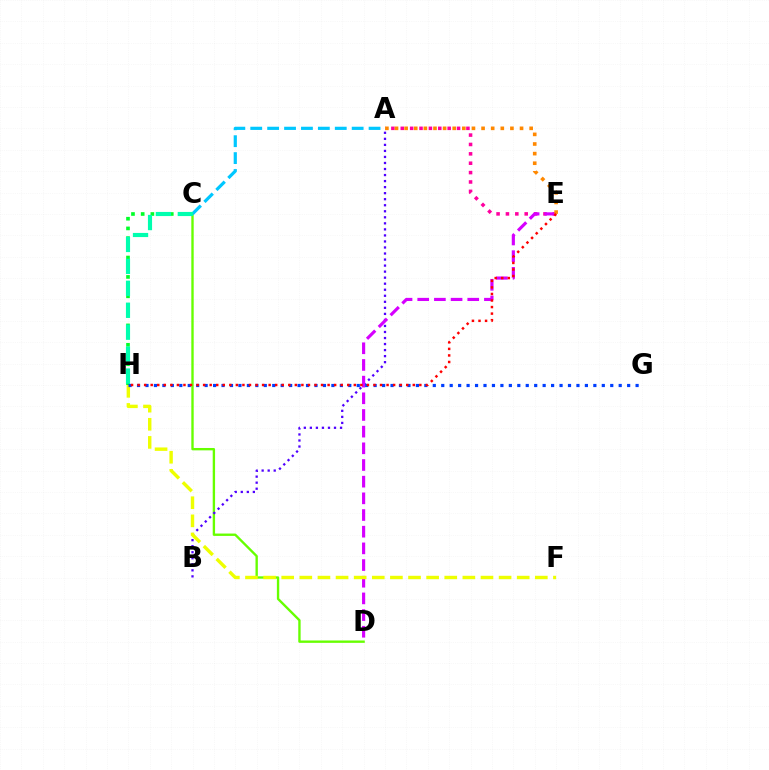{('C', 'D'): [{'color': '#66ff00', 'line_style': 'solid', 'thickness': 1.7}], ('C', 'H'): [{'color': '#00ff27', 'line_style': 'dotted', 'thickness': 2.64}, {'color': '#00ffaf', 'line_style': 'dashed', 'thickness': 2.98}], ('A', 'B'): [{'color': '#4f00ff', 'line_style': 'dotted', 'thickness': 1.64}], ('A', 'E'): [{'color': '#ff00a0', 'line_style': 'dotted', 'thickness': 2.55}, {'color': '#ff8800', 'line_style': 'dotted', 'thickness': 2.61}], ('A', 'C'): [{'color': '#00c7ff', 'line_style': 'dashed', 'thickness': 2.3}], ('D', 'E'): [{'color': '#d600ff', 'line_style': 'dashed', 'thickness': 2.27}], ('F', 'H'): [{'color': '#eeff00', 'line_style': 'dashed', 'thickness': 2.46}], ('G', 'H'): [{'color': '#003fff', 'line_style': 'dotted', 'thickness': 2.3}], ('E', 'H'): [{'color': '#ff0000', 'line_style': 'dotted', 'thickness': 1.78}]}